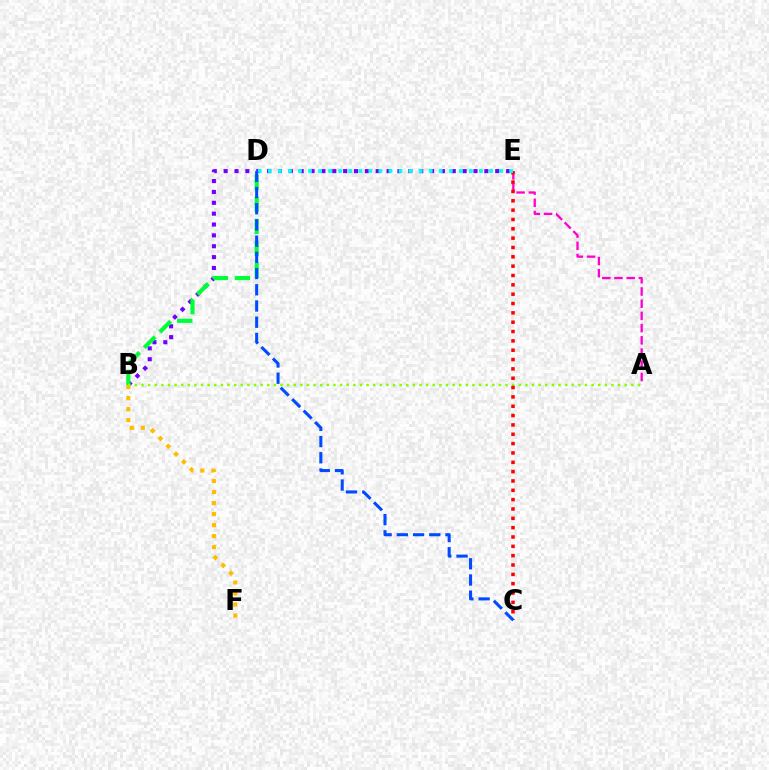{('B', 'E'): [{'color': '#7200ff', 'line_style': 'dotted', 'thickness': 2.95}], ('B', 'D'): [{'color': '#00ff39', 'line_style': 'dashed', 'thickness': 2.98}], ('B', 'F'): [{'color': '#ffbd00', 'line_style': 'dotted', 'thickness': 3.0}], ('A', 'B'): [{'color': '#84ff00', 'line_style': 'dotted', 'thickness': 1.8}], ('A', 'E'): [{'color': '#ff00cf', 'line_style': 'dashed', 'thickness': 1.66}], ('C', 'E'): [{'color': '#ff0000', 'line_style': 'dotted', 'thickness': 2.54}], ('D', 'E'): [{'color': '#00fff6', 'line_style': 'dotted', 'thickness': 2.73}], ('C', 'D'): [{'color': '#004bff', 'line_style': 'dashed', 'thickness': 2.2}]}